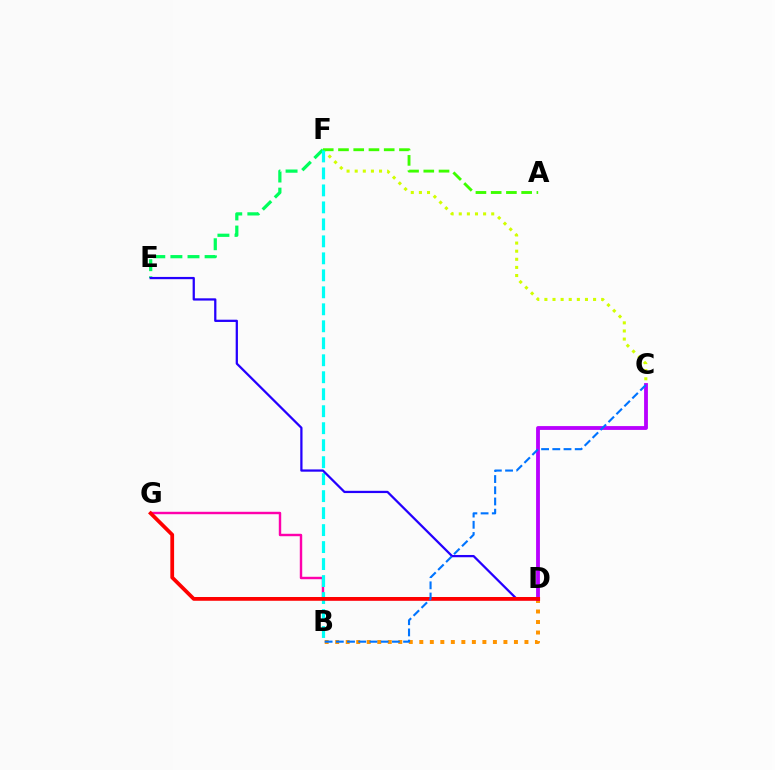{('C', 'F'): [{'color': '#d1ff00', 'line_style': 'dotted', 'thickness': 2.2}], ('A', 'F'): [{'color': '#3dff00', 'line_style': 'dashed', 'thickness': 2.07}], ('E', 'F'): [{'color': '#00ff5c', 'line_style': 'dashed', 'thickness': 2.32}], ('B', 'D'): [{'color': '#ff9400', 'line_style': 'dotted', 'thickness': 2.86}], ('D', 'G'): [{'color': '#ff00ac', 'line_style': 'solid', 'thickness': 1.74}, {'color': '#ff0000', 'line_style': 'solid', 'thickness': 2.71}], ('B', 'F'): [{'color': '#00fff6', 'line_style': 'dashed', 'thickness': 2.31}], ('D', 'E'): [{'color': '#2500ff', 'line_style': 'solid', 'thickness': 1.63}], ('C', 'D'): [{'color': '#b900ff', 'line_style': 'solid', 'thickness': 2.75}], ('B', 'C'): [{'color': '#0074ff', 'line_style': 'dashed', 'thickness': 1.52}]}